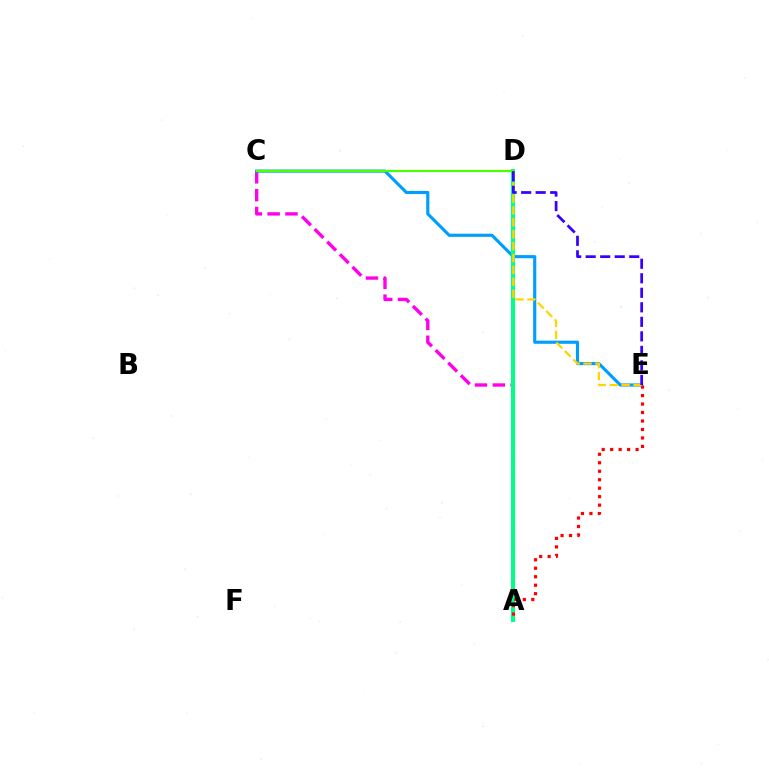{('A', 'C'): [{'color': '#ff00ed', 'line_style': 'dashed', 'thickness': 2.42}], ('C', 'E'): [{'color': '#009eff', 'line_style': 'solid', 'thickness': 2.26}], ('A', 'D'): [{'color': '#00ff86', 'line_style': 'solid', 'thickness': 2.91}], ('C', 'D'): [{'color': '#4fff00', 'line_style': 'solid', 'thickness': 1.58}], ('A', 'E'): [{'color': '#ff0000', 'line_style': 'dotted', 'thickness': 2.3}], ('D', 'E'): [{'color': '#ffd500', 'line_style': 'dashed', 'thickness': 1.62}, {'color': '#3700ff', 'line_style': 'dashed', 'thickness': 1.97}]}